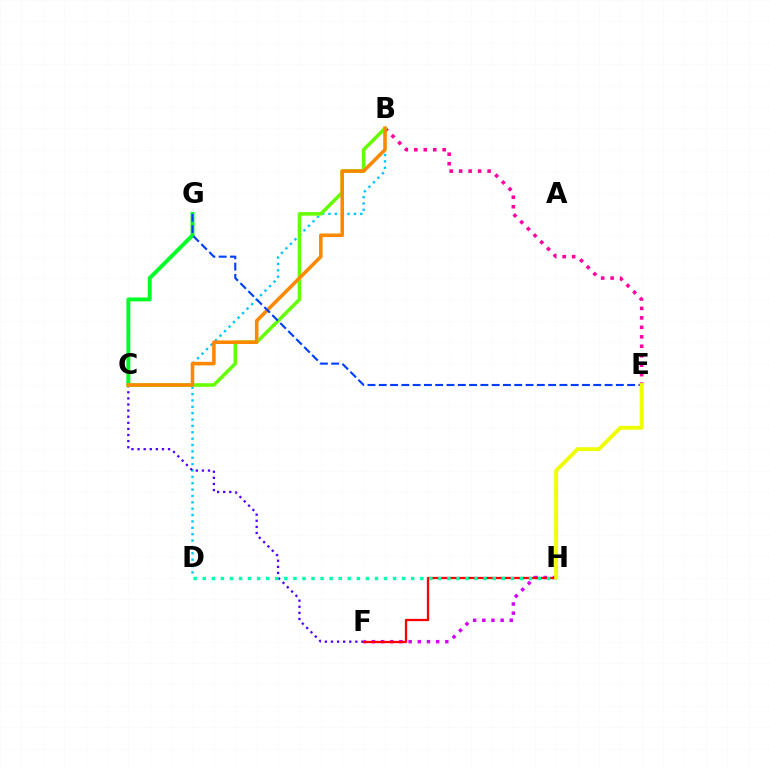{('B', 'E'): [{'color': '#ff00a0', 'line_style': 'dotted', 'thickness': 2.57}], ('F', 'H'): [{'color': '#d600ff', 'line_style': 'dotted', 'thickness': 2.49}, {'color': '#ff0000', 'line_style': 'solid', 'thickness': 1.65}], ('B', 'D'): [{'color': '#00c7ff', 'line_style': 'dotted', 'thickness': 1.73}], ('C', 'G'): [{'color': '#00ff27', 'line_style': 'solid', 'thickness': 2.82}], ('C', 'F'): [{'color': '#4f00ff', 'line_style': 'dotted', 'thickness': 1.66}], ('B', 'C'): [{'color': '#66ff00', 'line_style': 'solid', 'thickness': 2.56}, {'color': '#ff8800', 'line_style': 'solid', 'thickness': 2.57}], ('D', 'H'): [{'color': '#00ffaf', 'line_style': 'dotted', 'thickness': 2.46}], ('E', 'G'): [{'color': '#003fff', 'line_style': 'dashed', 'thickness': 1.53}], ('E', 'H'): [{'color': '#eeff00', 'line_style': 'solid', 'thickness': 2.78}]}